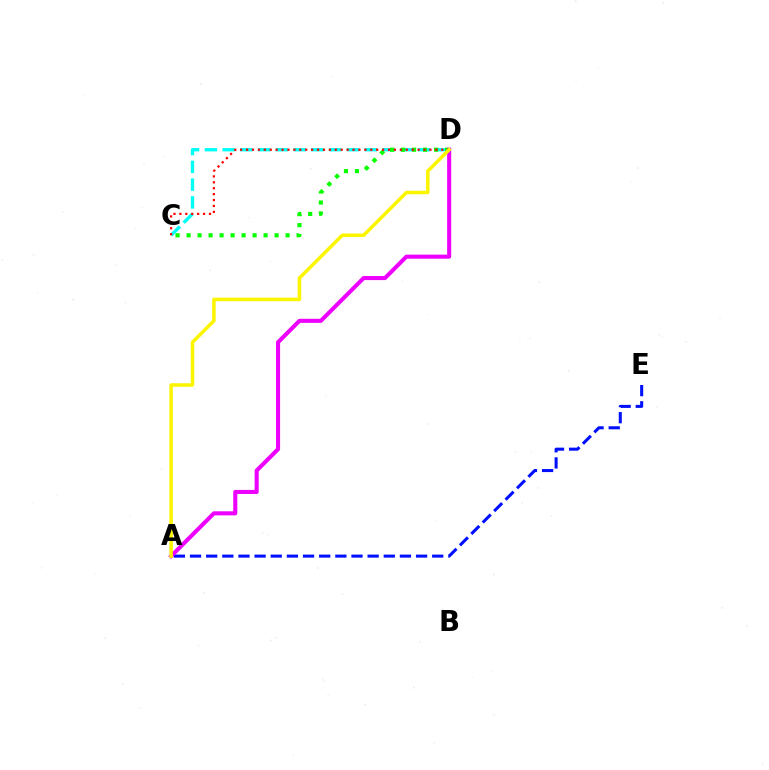{('A', 'E'): [{'color': '#0010ff', 'line_style': 'dashed', 'thickness': 2.19}], ('C', 'D'): [{'color': '#00fff6', 'line_style': 'dashed', 'thickness': 2.41}, {'color': '#08ff00', 'line_style': 'dotted', 'thickness': 2.99}, {'color': '#ff0000', 'line_style': 'dotted', 'thickness': 1.61}], ('A', 'D'): [{'color': '#ee00ff', 'line_style': 'solid', 'thickness': 2.93}, {'color': '#fcf500', 'line_style': 'solid', 'thickness': 2.53}]}